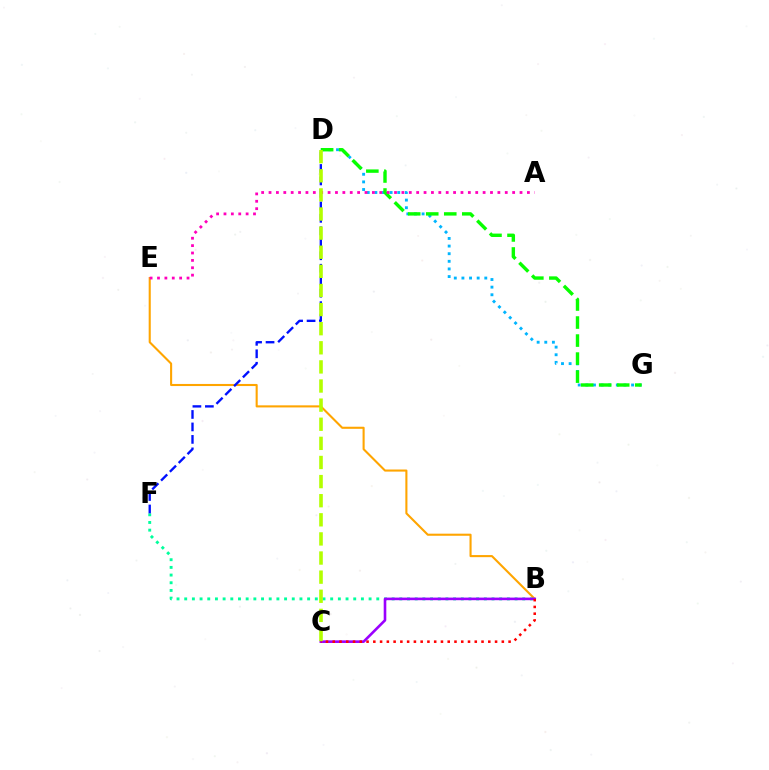{('B', 'E'): [{'color': '#ffa500', 'line_style': 'solid', 'thickness': 1.51}], ('B', 'F'): [{'color': '#00ff9d', 'line_style': 'dotted', 'thickness': 2.09}], ('D', 'G'): [{'color': '#00b5ff', 'line_style': 'dotted', 'thickness': 2.07}, {'color': '#08ff00', 'line_style': 'dashed', 'thickness': 2.45}], ('B', 'C'): [{'color': '#9b00ff', 'line_style': 'solid', 'thickness': 1.88}, {'color': '#ff0000', 'line_style': 'dotted', 'thickness': 1.84}], ('D', 'F'): [{'color': '#0010ff', 'line_style': 'dashed', 'thickness': 1.69}], ('A', 'E'): [{'color': '#ff00bd', 'line_style': 'dotted', 'thickness': 2.01}], ('C', 'D'): [{'color': '#b3ff00', 'line_style': 'dashed', 'thickness': 2.6}]}